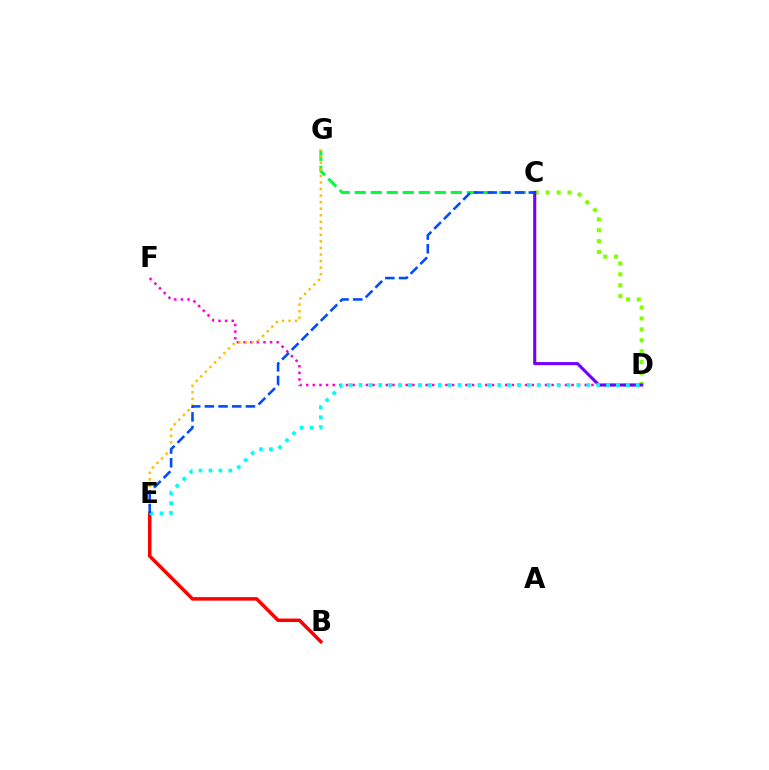{('D', 'F'): [{'color': '#ff00cf', 'line_style': 'dotted', 'thickness': 1.8}], ('C', 'G'): [{'color': '#00ff39', 'line_style': 'dashed', 'thickness': 2.18}], ('C', 'D'): [{'color': '#84ff00', 'line_style': 'dotted', 'thickness': 2.97}, {'color': '#7200ff', 'line_style': 'solid', 'thickness': 2.21}], ('B', 'E'): [{'color': '#ff0000', 'line_style': 'solid', 'thickness': 2.52}], ('E', 'G'): [{'color': '#ffbd00', 'line_style': 'dotted', 'thickness': 1.78}], ('D', 'E'): [{'color': '#00fff6', 'line_style': 'dotted', 'thickness': 2.69}], ('C', 'E'): [{'color': '#004bff', 'line_style': 'dashed', 'thickness': 1.86}]}